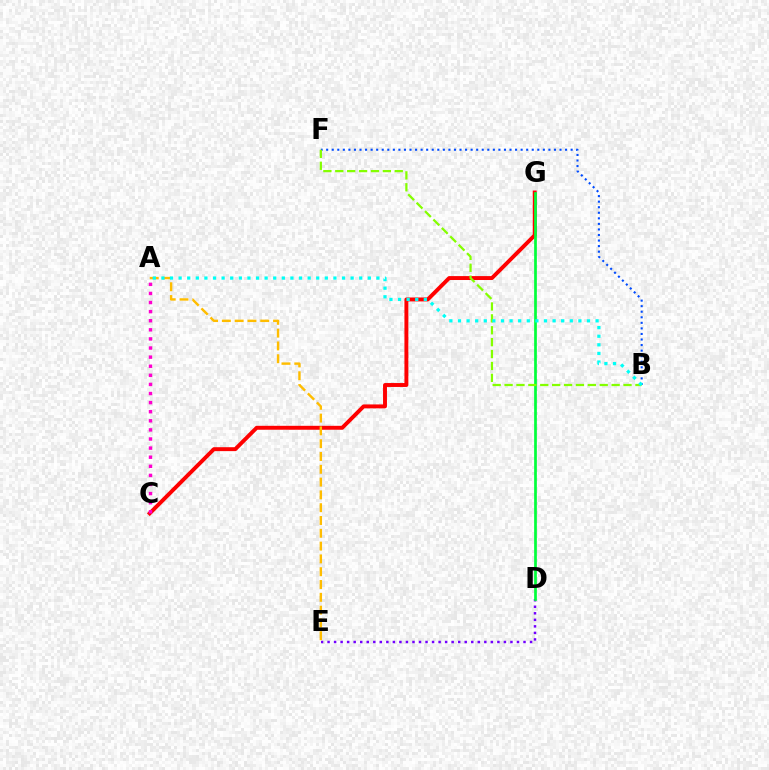{('C', 'G'): [{'color': '#ff0000', 'line_style': 'solid', 'thickness': 2.82}], ('D', 'E'): [{'color': '#7200ff', 'line_style': 'dotted', 'thickness': 1.77}], ('D', 'G'): [{'color': '#00ff39', 'line_style': 'solid', 'thickness': 1.95}], ('A', 'C'): [{'color': '#ff00cf', 'line_style': 'dotted', 'thickness': 2.47}], ('B', 'F'): [{'color': '#004bff', 'line_style': 'dotted', 'thickness': 1.51}, {'color': '#84ff00', 'line_style': 'dashed', 'thickness': 1.62}], ('A', 'E'): [{'color': '#ffbd00', 'line_style': 'dashed', 'thickness': 1.74}], ('A', 'B'): [{'color': '#00fff6', 'line_style': 'dotted', 'thickness': 2.34}]}